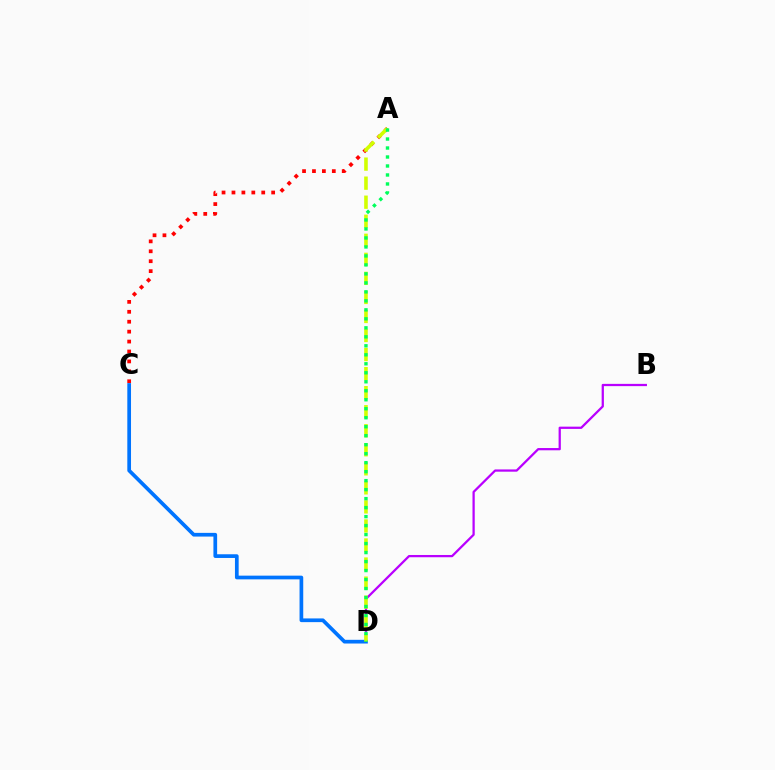{('A', 'C'): [{'color': '#ff0000', 'line_style': 'dotted', 'thickness': 2.7}], ('B', 'D'): [{'color': '#b900ff', 'line_style': 'solid', 'thickness': 1.62}], ('C', 'D'): [{'color': '#0074ff', 'line_style': 'solid', 'thickness': 2.67}], ('A', 'D'): [{'color': '#d1ff00', 'line_style': 'dashed', 'thickness': 2.59}, {'color': '#00ff5c', 'line_style': 'dotted', 'thickness': 2.44}]}